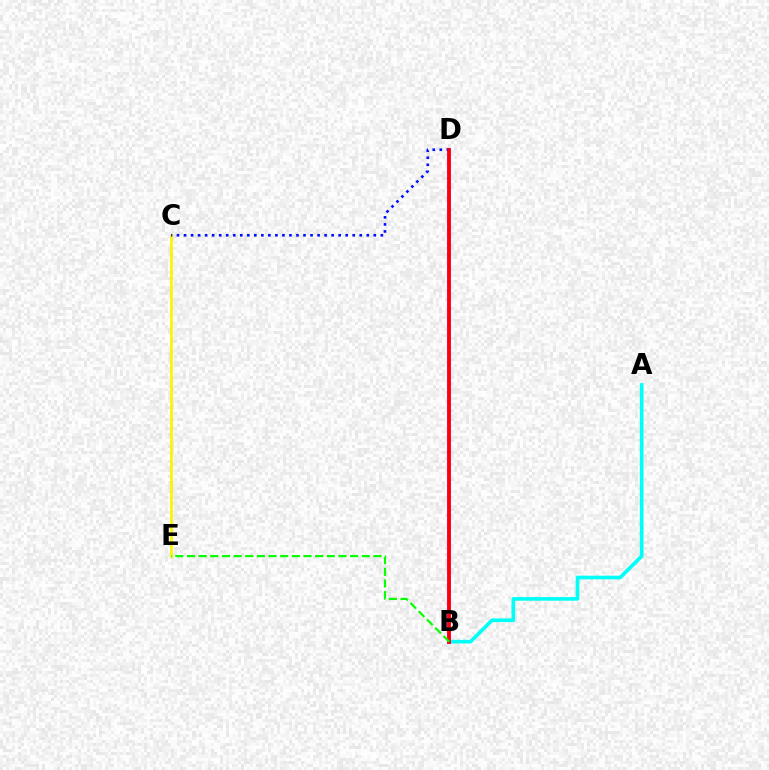{('C', 'E'): [{'color': '#fcf500', 'line_style': 'solid', 'thickness': 1.99}], ('A', 'B'): [{'color': '#00fff6', 'line_style': 'solid', 'thickness': 2.63}], ('B', 'D'): [{'color': '#ee00ff', 'line_style': 'solid', 'thickness': 2.66}, {'color': '#ff0000', 'line_style': 'solid', 'thickness': 2.55}], ('C', 'D'): [{'color': '#0010ff', 'line_style': 'dotted', 'thickness': 1.91}], ('B', 'E'): [{'color': '#08ff00', 'line_style': 'dashed', 'thickness': 1.58}]}